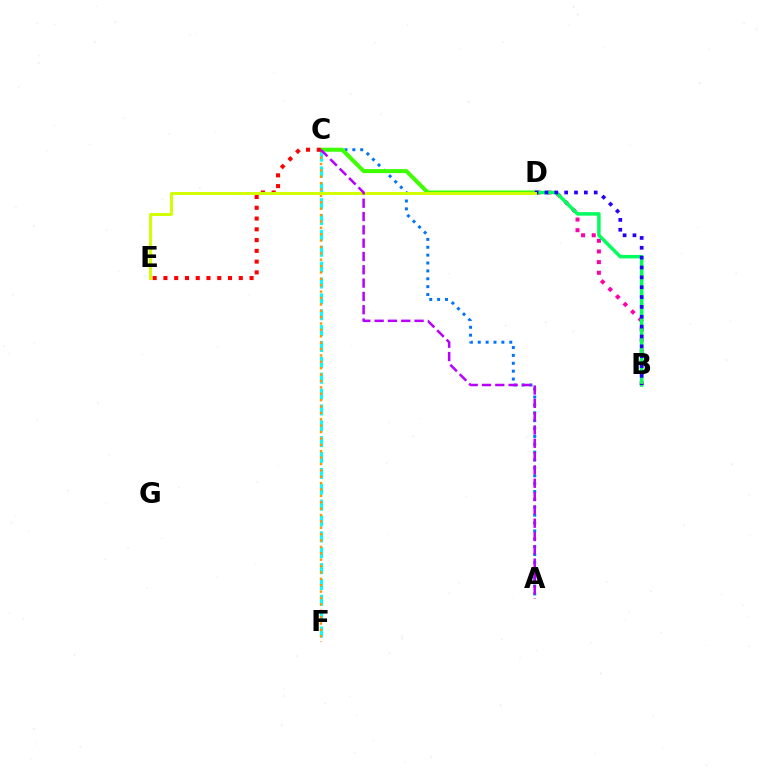{('B', 'D'): [{'color': '#ff00ac', 'line_style': 'dotted', 'thickness': 2.9}, {'color': '#00ff5c', 'line_style': 'solid', 'thickness': 2.51}, {'color': '#2500ff', 'line_style': 'dotted', 'thickness': 2.68}], ('C', 'F'): [{'color': '#00fff6', 'line_style': 'dashed', 'thickness': 2.16}, {'color': '#ff9400', 'line_style': 'dotted', 'thickness': 1.73}], ('A', 'C'): [{'color': '#0074ff', 'line_style': 'dotted', 'thickness': 2.14}, {'color': '#b900ff', 'line_style': 'dashed', 'thickness': 1.81}], ('C', 'D'): [{'color': '#3dff00', 'line_style': 'solid', 'thickness': 2.88}], ('C', 'E'): [{'color': '#ff0000', 'line_style': 'dotted', 'thickness': 2.93}], ('D', 'E'): [{'color': '#d1ff00', 'line_style': 'solid', 'thickness': 2.11}]}